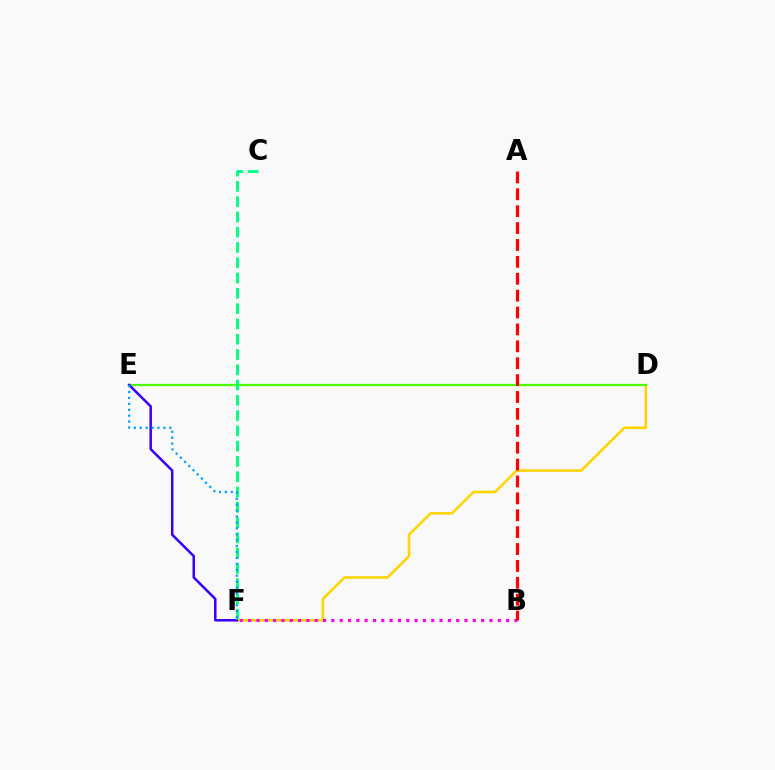{('D', 'F'): [{'color': '#ffd500', 'line_style': 'solid', 'thickness': 1.88}], ('B', 'F'): [{'color': '#ff00ed', 'line_style': 'dotted', 'thickness': 2.26}], ('D', 'E'): [{'color': '#4fff00', 'line_style': 'solid', 'thickness': 1.61}], ('E', 'F'): [{'color': '#3700ff', 'line_style': 'solid', 'thickness': 1.81}, {'color': '#009eff', 'line_style': 'dotted', 'thickness': 1.61}], ('A', 'B'): [{'color': '#ff0000', 'line_style': 'dashed', 'thickness': 2.29}], ('C', 'F'): [{'color': '#00ff86', 'line_style': 'dashed', 'thickness': 2.08}]}